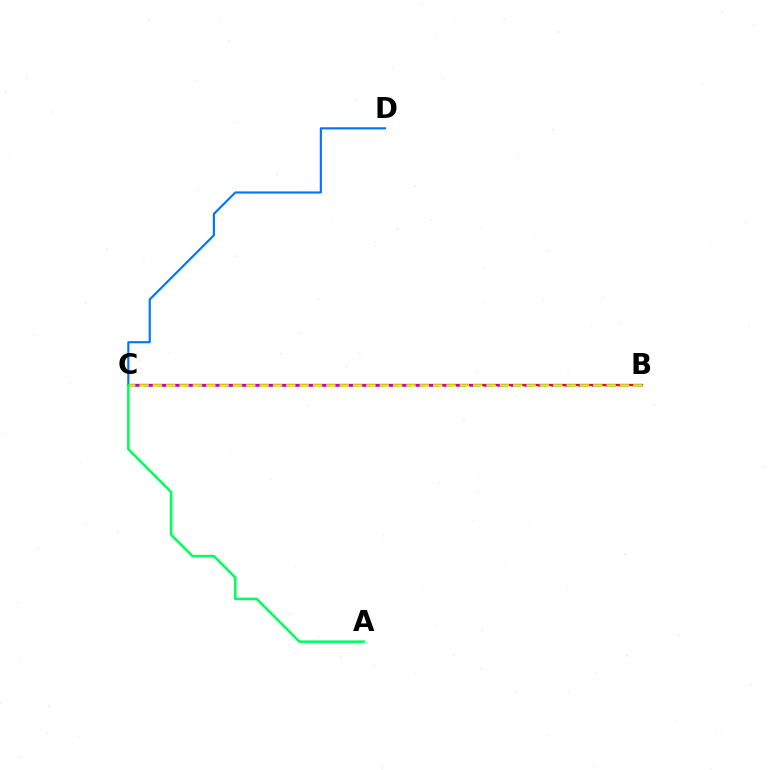{('B', 'C'): [{'color': '#ff0000', 'line_style': 'solid', 'thickness': 1.65}, {'color': '#b900ff', 'line_style': 'dashed', 'thickness': 1.85}, {'color': '#d1ff00', 'line_style': 'dashed', 'thickness': 1.81}], ('C', 'D'): [{'color': '#0074ff', 'line_style': 'solid', 'thickness': 1.54}], ('A', 'C'): [{'color': '#00ff5c', 'line_style': 'solid', 'thickness': 1.83}]}